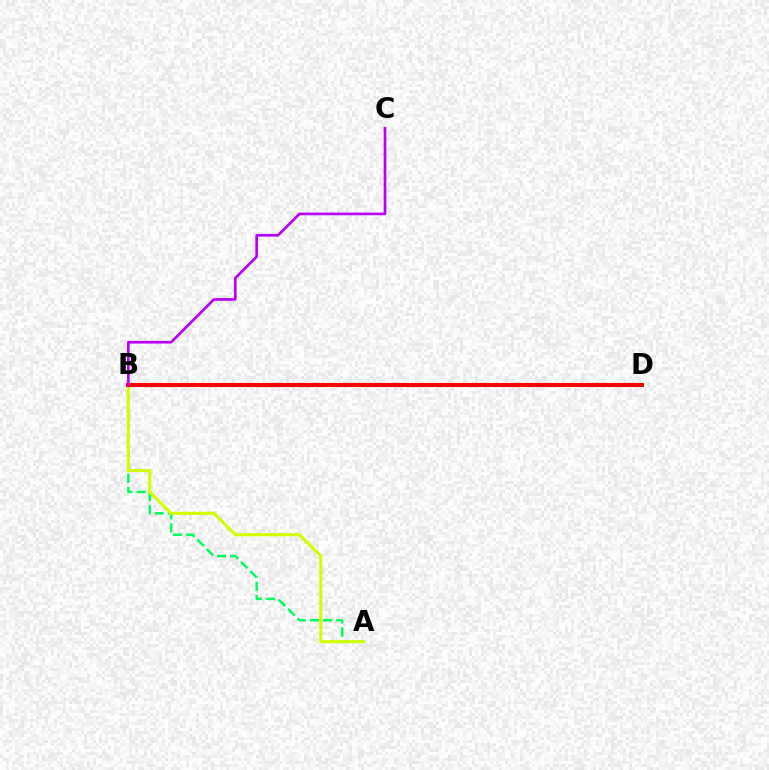{('A', 'B'): [{'color': '#00ff5c', 'line_style': 'dashed', 'thickness': 1.79}, {'color': '#d1ff00', 'line_style': 'solid', 'thickness': 2.22}], ('B', 'D'): [{'color': '#0074ff', 'line_style': 'dotted', 'thickness': 2.92}, {'color': '#ff0000', 'line_style': 'solid', 'thickness': 2.93}], ('B', 'C'): [{'color': '#b900ff', 'line_style': 'solid', 'thickness': 1.93}]}